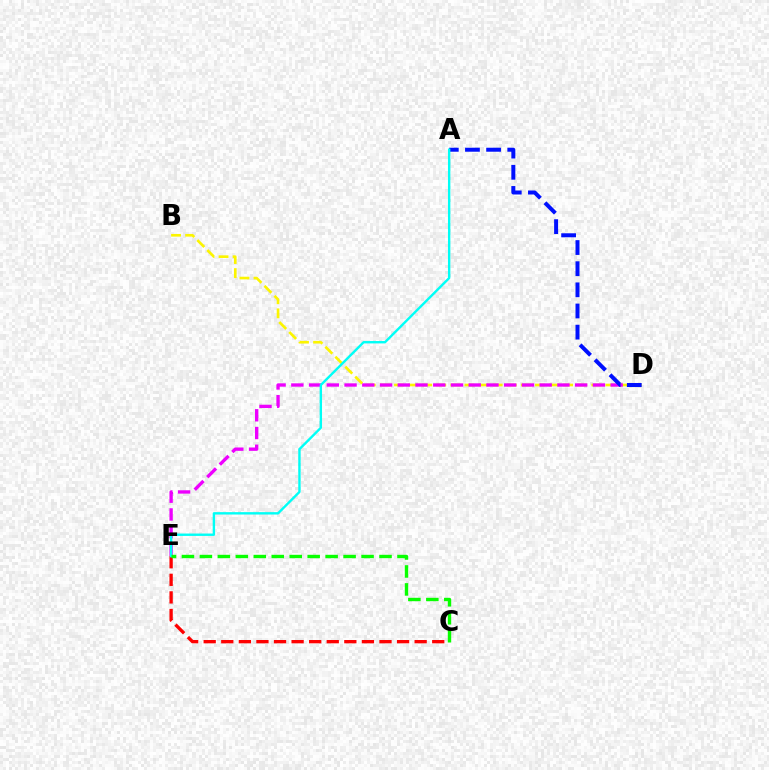{('B', 'D'): [{'color': '#fcf500', 'line_style': 'dashed', 'thickness': 1.91}], ('C', 'E'): [{'color': '#ff0000', 'line_style': 'dashed', 'thickness': 2.39}, {'color': '#08ff00', 'line_style': 'dashed', 'thickness': 2.44}], ('D', 'E'): [{'color': '#ee00ff', 'line_style': 'dashed', 'thickness': 2.41}], ('A', 'D'): [{'color': '#0010ff', 'line_style': 'dashed', 'thickness': 2.87}], ('A', 'E'): [{'color': '#00fff6', 'line_style': 'solid', 'thickness': 1.72}]}